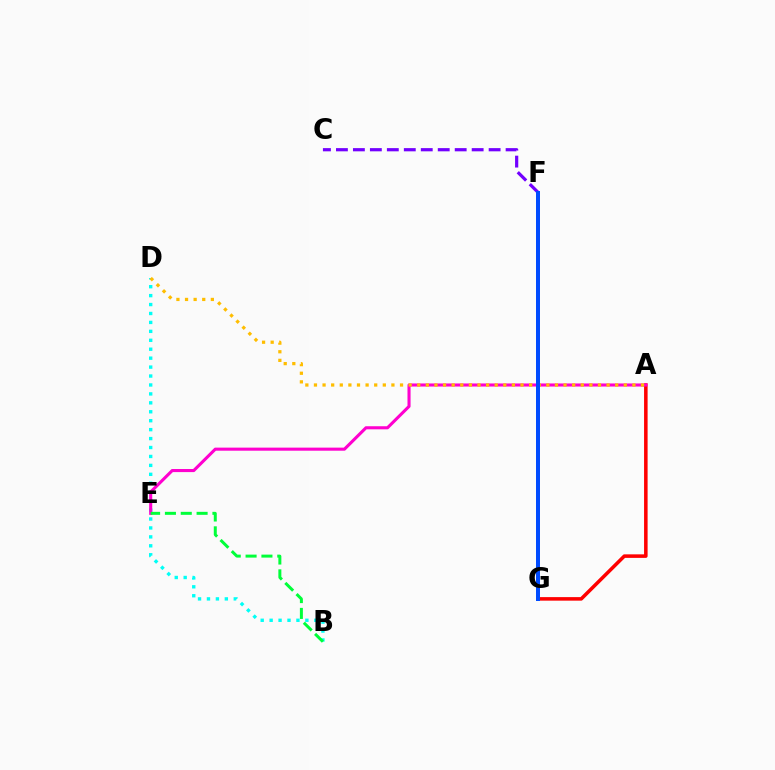{('A', 'G'): [{'color': '#ff0000', 'line_style': 'solid', 'thickness': 2.55}], ('C', 'F'): [{'color': '#7200ff', 'line_style': 'dashed', 'thickness': 2.3}], ('B', 'D'): [{'color': '#00fff6', 'line_style': 'dotted', 'thickness': 2.43}], ('A', 'E'): [{'color': '#ff00cf', 'line_style': 'solid', 'thickness': 2.22}], ('F', 'G'): [{'color': '#84ff00', 'line_style': 'dashed', 'thickness': 2.59}, {'color': '#004bff', 'line_style': 'solid', 'thickness': 2.88}], ('A', 'D'): [{'color': '#ffbd00', 'line_style': 'dotted', 'thickness': 2.34}], ('B', 'E'): [{'color': '#00ff39', 'line_style': 'dashed', 'thickness': 2.15}]}